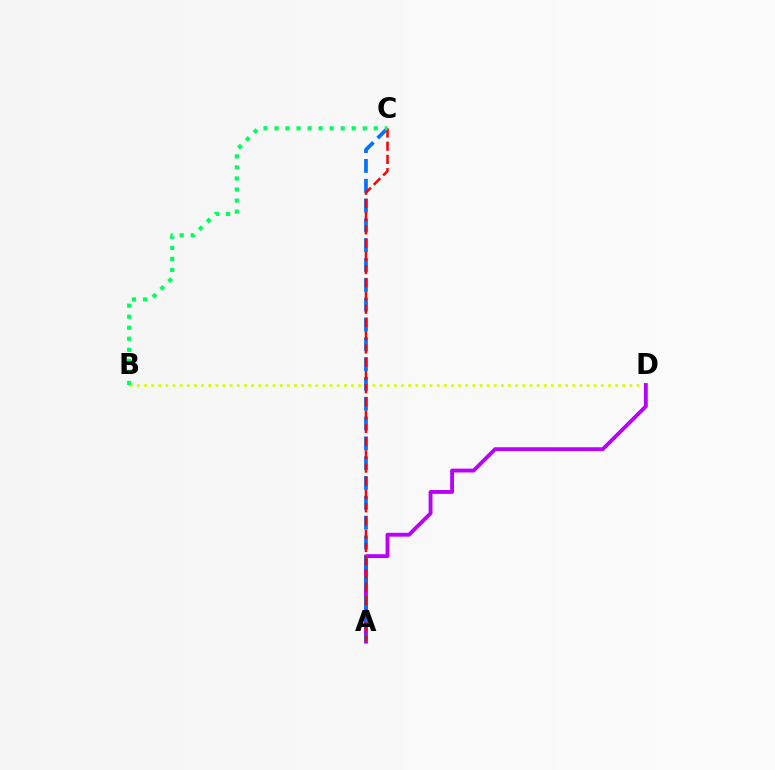{('B', 'D'): [{'color': '#d1ff00', 'line_style': 'dotted', 'thickness': 1.94}], ('A', 'D'): [{'color': '#b900ff', 'line_style': 'solid', 'thickness': 2.77}], ('A', 'C'): [{'color': '#0074ff', 'line_style': 'dashed', 'thickness': 2.69}, {'color': '#ff0000', 'line_style': 'dashed', 'thickness': 1.8}], ('B', 'C'): [{'color': '#00ff5c', 'line_style': 'dotted', 'thickness': 3.0}]}